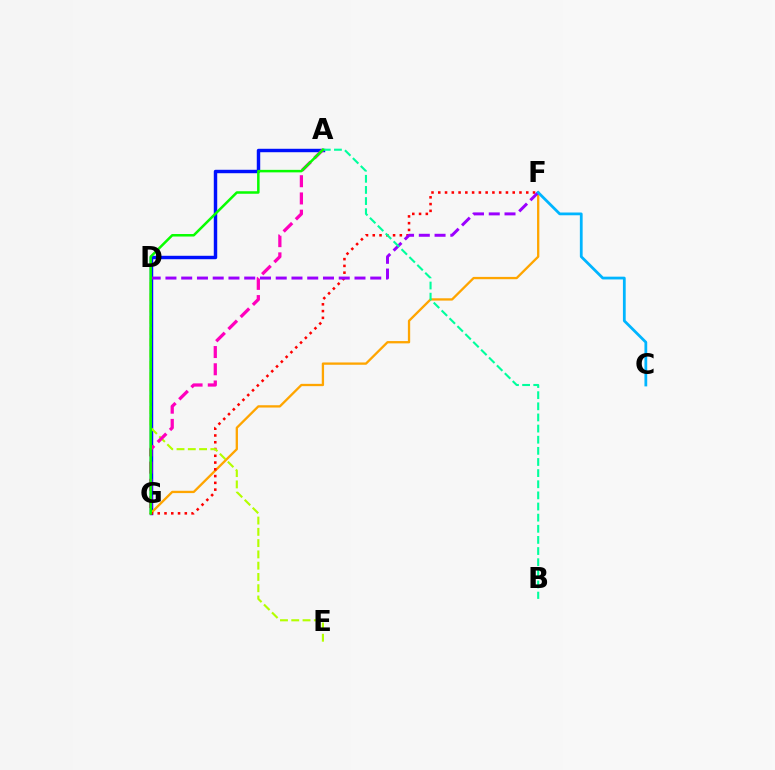{('A', 'G'): [{'color': '#0010ff', 'line_style': 'solid', 'thickness': 2.48}, {'color': '#ff00bd', 'line_style': 'dashed', 'thickness': 2.34}, {'color': '#08ff00', 'line_style': 'solid', 'thickness': 1.81}], ('F', 'G'): [{'color': '#ffa500', 'line_style': 'solid', 'thickness': 1.66}, {'color': '#ff0000', 'line_style': 'dotted', 'thickness': 1.84}], ('D', 'F'): [{'color': '#9b00ff', 'line_style': 'dashed', 'thickness': 2.14}], ('A', 'B'): [{'color': '#00ff9d', 'line_style': 'dashed', 'thickness': 1.51}], ('D', 'E'): [{'color': '#b3ff00', 'line_style': 'dashed', 'thickness': 1.53}], ('C', 'F'): [{'color': '#00b5ff', 'line_style': 'solid', 'thickness': 1.99}]}